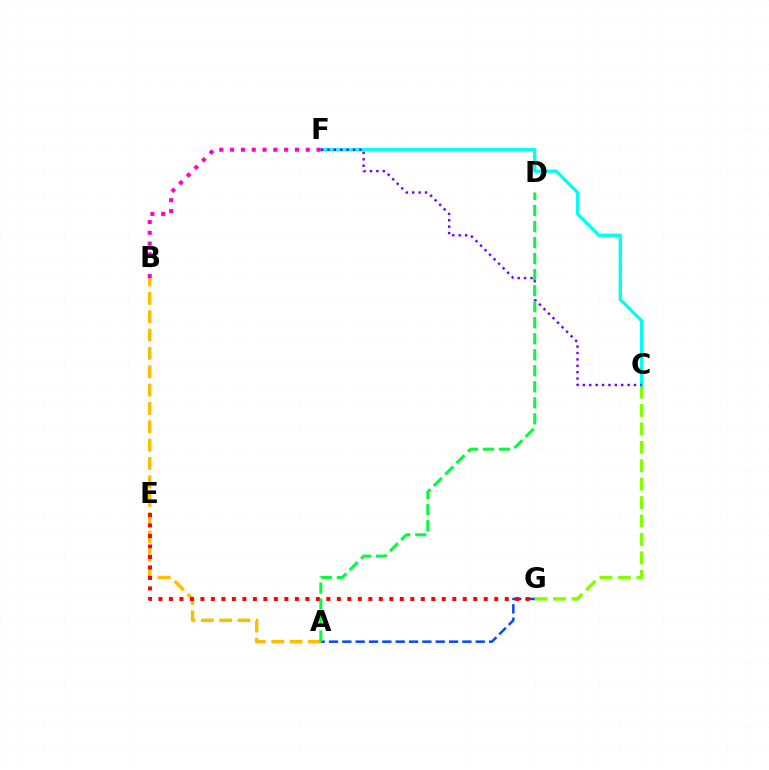{('C', 'G'): [{'color': '#84ff00', 'line_style': 'dashed', 'thickness': 2.5}], ('A', 'B'): [{'color': '#ffbd00', 'line_style': 'dashed', 'thickness': 2.49}], ('A', 'G'): [{'color': '#004bff', 'line_style': 'dashed', 'thickness': 1.81}], ('C', 'F'): [{'color': '#00fff6', 'line_style': 'solid', 'thickness': 2.41}, {'color': '#7200ff', 'line_style': 'dotted', 'thickness': 1.74}], ('B', 'F'): [{'color': '#ff00cf', 'line_style': 'dotted', 'thickness': 2.93}], ('A', 'D'): [{'color': '#00ff39', 'line_style': 'dashed', 'thickness': 2.18}], ('E', 'G'): [{'color': '#ff0000', 'line_style': 'dotted', 'thickness': 2.85}]}